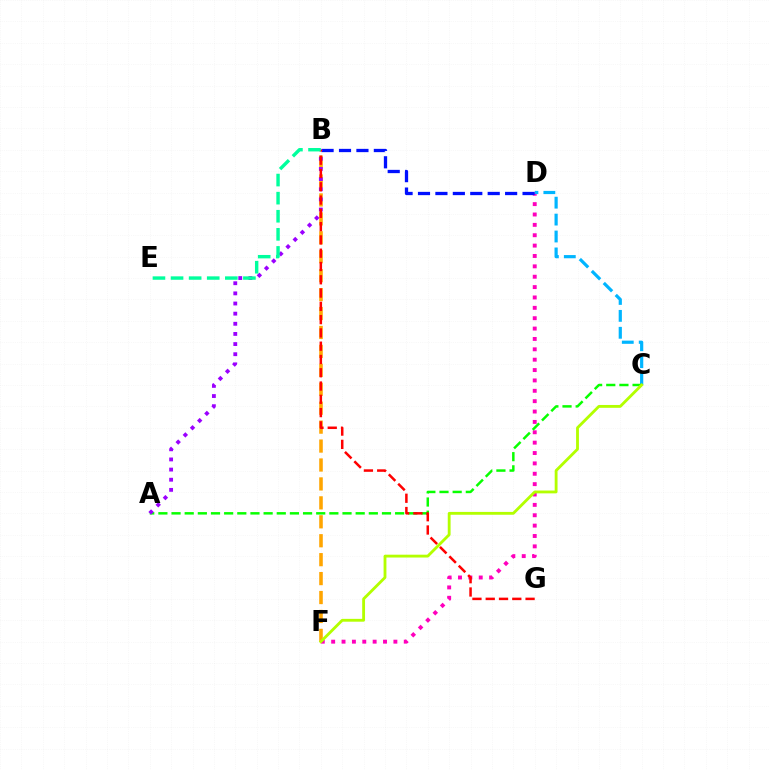{('D', 'F'): [{'color': '#ff00bd', 'line_style': 'dotted', 'thickness': 2.82}], ('C', 'D'): [{'color': '#00b5ff', 'line_style': 'dashed', 'thickness': 2.3}], ('A', 'C'): [{'color': '#08ff00', 'line_style': 'dashed', 'thickness': 1.79}], ('B', 'F'): [{'color': '#ffa500', 'line_style': 'dashed', 'thickness': 2.57}], ('B', 'D'): [{'color': '#0010ff', 'line_style': 'dashed', 'thickness': 2.37}], ('C', 'F'): [{'color': '#b3ff00', 'line_style': 'solid', 'thickness': 2.04}], ('A', 'B'): [{'color': '#9b00ff', 'line_style': 'dotted', 'thickness': 2.75}], ('B', 'G'): [{'color': '#ff0000', 'line_style': 'dashed', 'thickness': 1.8}], ('B', 'E'): [{'color': '#00ff9d', 'line_style': 'dashed', 'thickness': 2.46}]}